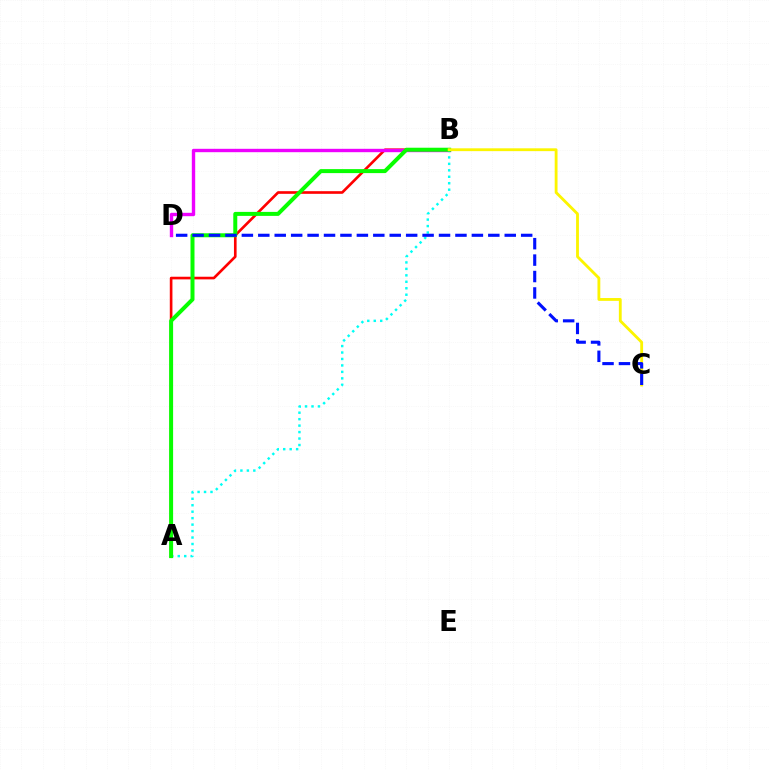{('A', 'B'): [{'color': '#ff0000', 'line_style': 'solid', 'thickness': 1.9}, {'color': '#00fff6', 'line_style': 'dotted', 'thickness': 1.76}, {'color': '#08ff00', 'line_style': 'solid', 'thickness': 2.87}], ('B', 'D'): [{'color': '#ee00ff', 'line_style': 'solid', 'thickness': 2.43}], ('B', 'C'): [{'color': '#fcf500', 'line_style': 'solid', 'thickness': 2.04}], ('C', 'D'): [{'color': '#0010ff', 'line_style': 'dashed', 'thickness': 2.23}]}